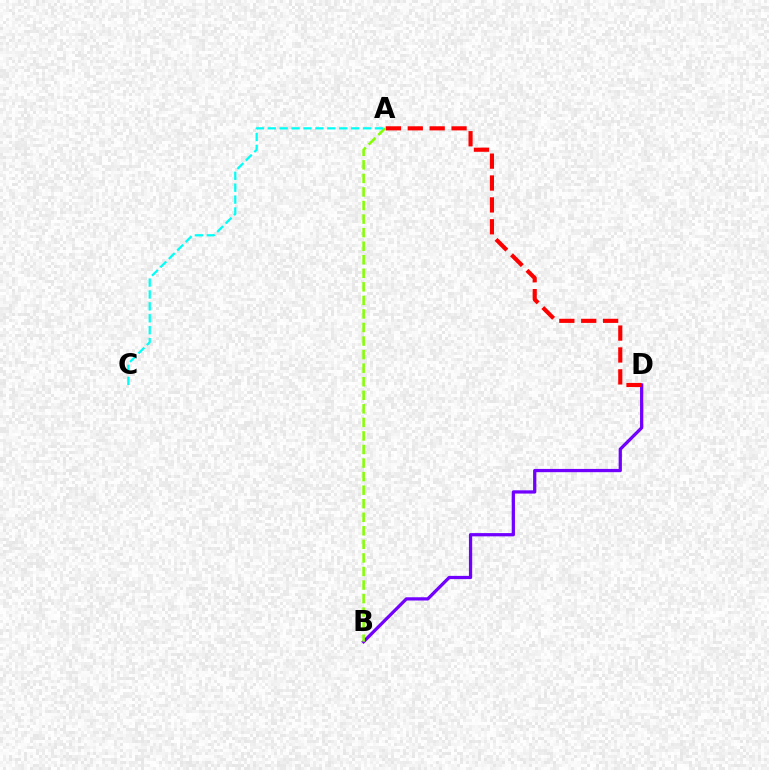{('B', 'D'): [{'color': '#7200ff', 'line_style': 'solid', 'thickness': 2.34}], ('A', 'D'): [{'color': '#ff0000', 'line_style': 'dashed', 'thickness': 2.97}], ('A', 'B'): [{'color': '#84ff00', 'line_style': 'dashed', 'thickness': 1.84}], ('A', 'C'): [{'color': '#00fff6', 'line_style': 'dashed', 'thickness': 1.62}]}